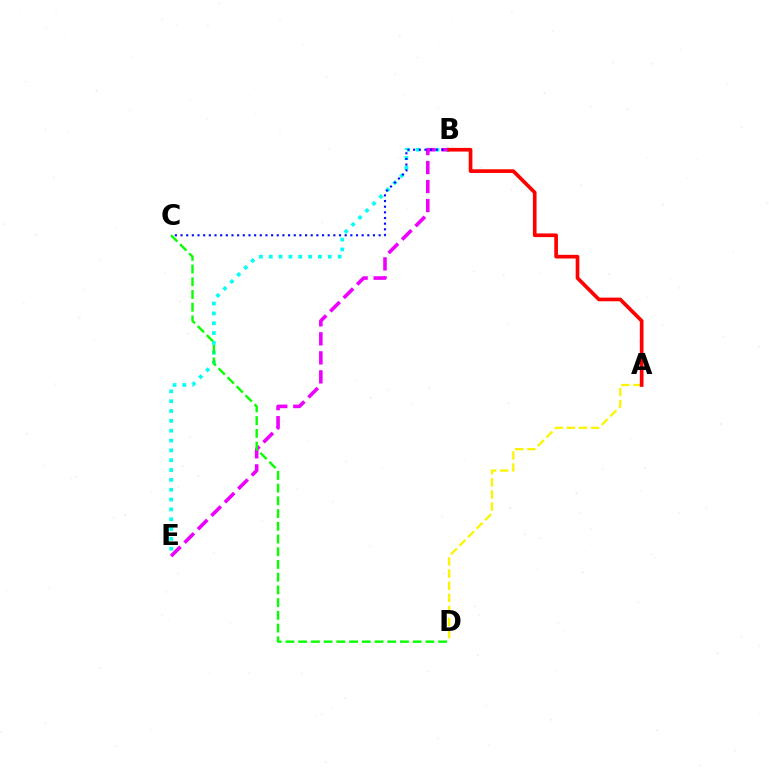{('B', 'E'): [{'color': '#00fff6', 'line_style': 'dotted', 'thickness': 2.67}, {'color': '#ee00ff', 'line_style': 'dashed', 'thickness': 2.58}], ('B', 'C'): [{'color': '#0010ff', 'line_style': 'dotted', 'thickness': 1.54}], ('C', 'D'): [{'color': '#08ff00', 'line_style': 'dashed', 'thickness': 1.73}], ('A', 'D'): [{'color': '#fcf500', 'line_style': 'dashed', 'thickness': 1.64}], ('A', 'B'): [{'color': '#ff0000', 'line_style': 'solid', 'thickness': 2.64}]}